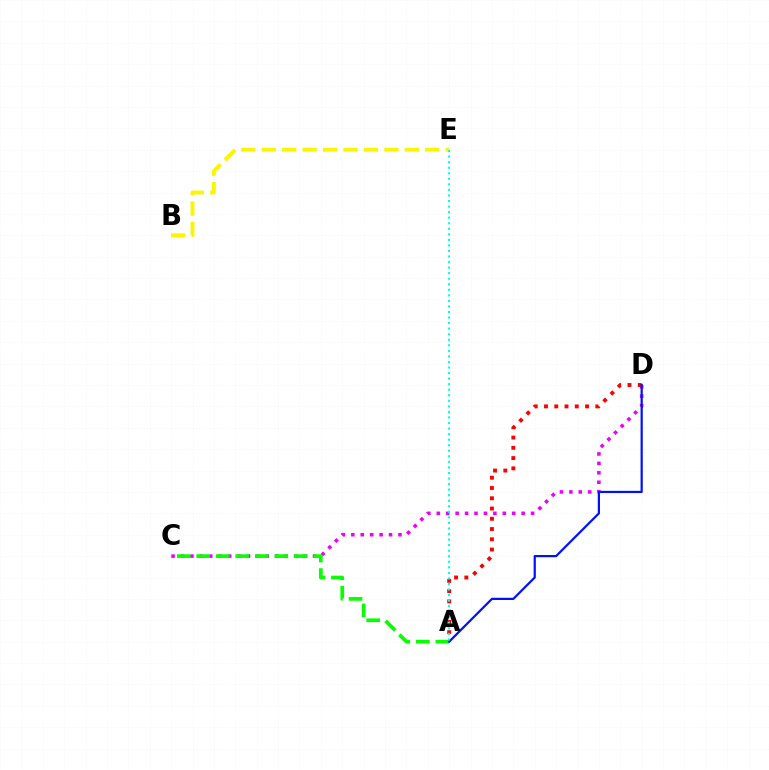{('C', 'D'): [{'color': '#ee00ff', 'line_style': 'dotted', 'thickness': 2.56}], ('A', 'D'): [{'color': '#ff0000', 'line_style': 'dotted', 'thickness': 2.79}, {'color': '#0010ff', 'line_style': 'solid', 'thickness': 1.59}], ('A', 'C'): [{'color': '#08ff00', 'line_style': 'dashed', 'thickness': 2.65}], ('B', 'E'): [{'color': '#fcf500', 'line_style': 'dashed', 'thickness': 2.78}], ('A', 'E'): [{'color': '#00fff6', 'line_style': 'dotted', 'thickness': 1.51}]}